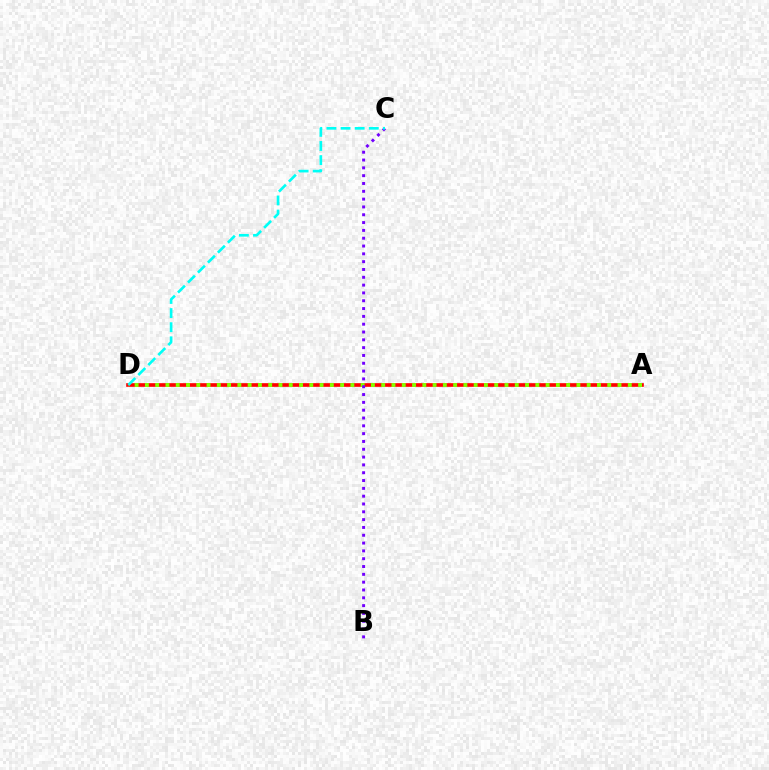{('A', 'D'): [{'color': '#ff0000', 'line_style': 'solid', 'thickness': 2.63}, {'color': '#84ff00', 'line_style': 'dotted', 'thickness': 2.79}], ('B', 'C'): [{'color': '#7200ff', 'line_style': 'dotted', 'thickness': 2.12}], ('C', 'D'): [{'color': '#00fff6', 'line_style': 'dashed', 'thickness': 1.92}]}